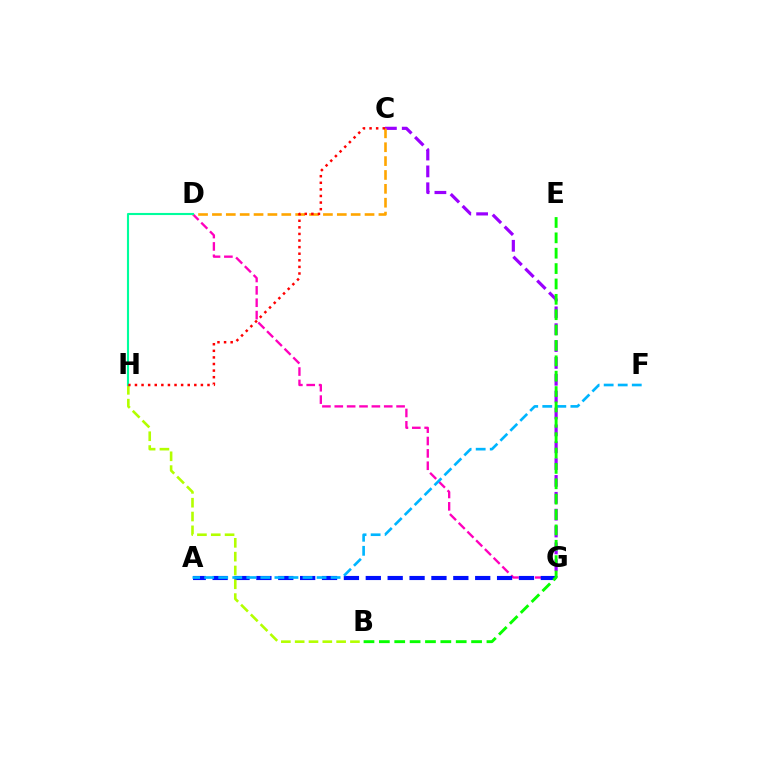{('D', 'G'): [{'color': '#ff00bd', 'line_style': 'dashed', 'thickness': 1.68}], ('C', 'G'): [{'color': '#9b00ff', 'line_style': 'dashed', 'thickness': 2.29}], ('A', 'G'): [{'color': '#0010ff', 'line_style': 'dashed', 'thickness': 2.97}], ('A', 'F'): [{'color': '#00b5ff', 'line_style': 'dashed', 'thickness': 1.91}], ('B', 'E'): [{'color': '#08ff00', 'line_style': 'dashed', 'thickness': 2.09}], ('C', 'D'): [{'color': '#ffa500', 'line_style': 'dashed', 'thickness': 1.88}], ('B', 'H'): [{'color': '#b3ff00', 'line_style': 'dashed', 'thickness': 1.88}], ('D', 'H'): [{'color': '#00ff9d', 'line_style': 'solid', 'thickness': 1.52}], ('C', 'H'): [{'color': '#ff0000', 'line_style': 'dotted', 'thickness': 1.79}]}